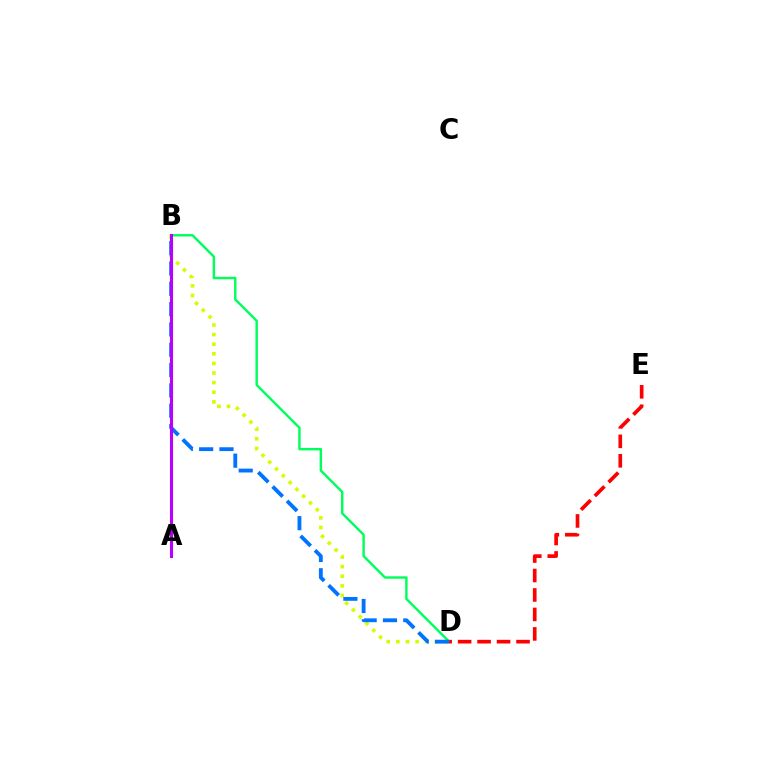{('B', 'D'): [{'color': '#d1ff00', 'line_style': 'dotted', 'thickness': 2.61}, {'color': '#00ff5c', 'line_style': 'solid', 'thickness': 1.75}, {'color': '#0074ff', 'line_style': 'dashed', 'thickness': 2.76}], ('A', 'B'): [{'color': '#b900ff', 'line_style': 'solid', 'thickness': 2.22}], ('D', 'E'): [{'color': '#ff0000', 'line_style': 'dashed', 'thickness': 2.64}]}